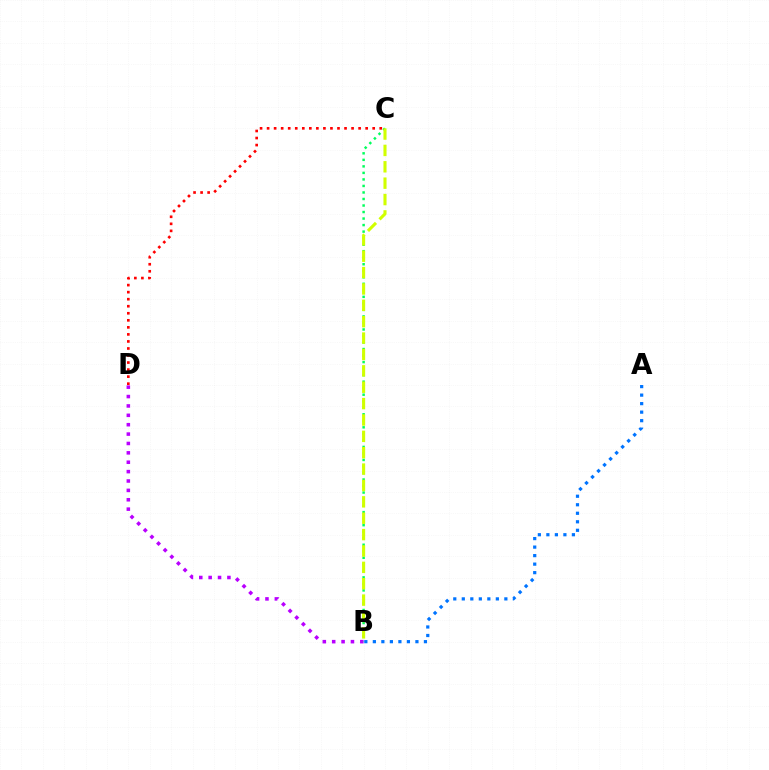{('B', 'D'): [{'color': '#b900ff', 'line_style': 'dotted', 'thickness': 2.55}], ('C', 'D'): [{'color': '#ff0000', 'line_style': 'dotted', 'thickness': 1.91}], ('B', 'C'): [{'color': '#00ff5c', 'line_style': 'dotted', 'thickness': 1.77}, {'color': '#d1ff00', 'line_style': 'dashed', 'thickness': 2.22}], ('A', 'B'): [{'color': '#0074ff', 'line_style': 'dotted', 'thickness': 2.31}]}